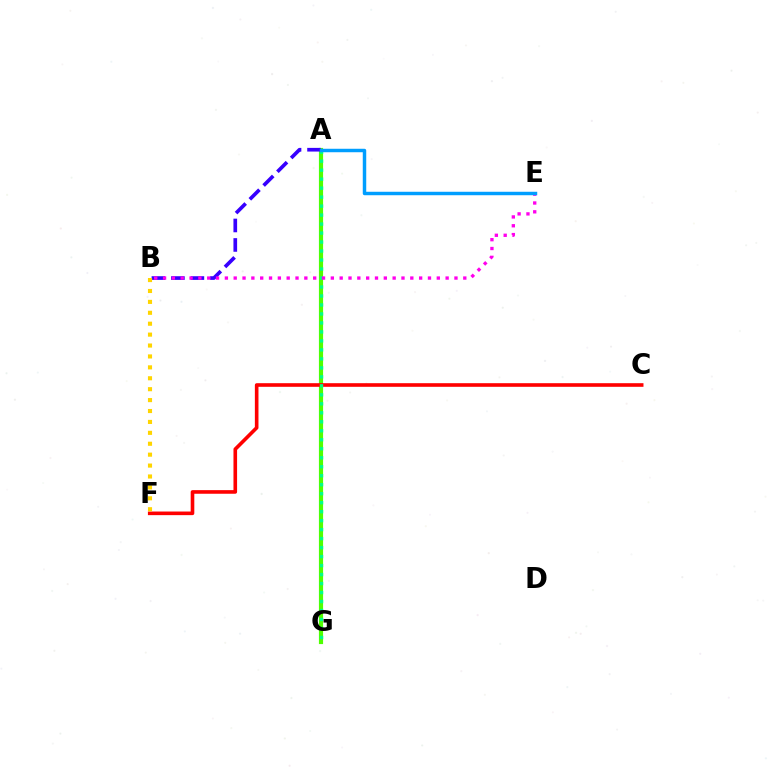{('A', 'G'): [{'color': '#4fff00', 'line_style': 'solid', 'thickness': 3.0}, {'color': '#00ff86', 'line_style': 'dotted', 'thickness': 2.44}], ('C', 'F'): [{'color': '#ff0000', 'line_style': 'solid', 'thickness': 2.6}], ('A', 'B'): [{'color': '#3700ff', 'line_style': 'dashed', 'thickness': 2.65}], ('B', 'F'): [{'color': '#ffd500', 'line_style': 'dotted', 'thickness': 2.97}], ('B', 'E'): [{'color': '#ff00ed', 'line_style': 'dotted', 'thickness': 2.4}], ('A', 'E'): [{'color': '#009eff', 'line_style': 'solid', 'thickness': 2.49}]}